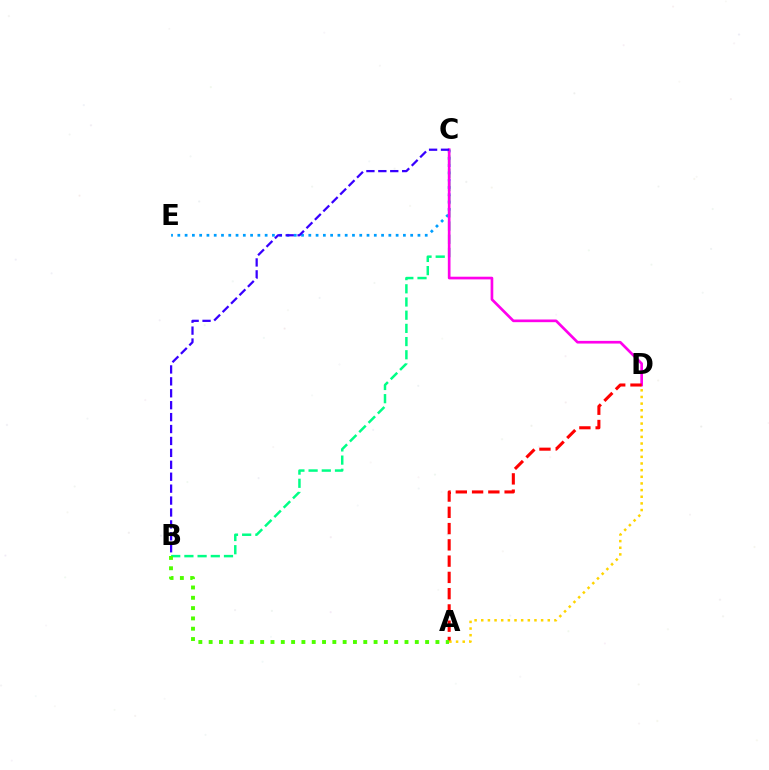{('C', 'E'): [{'color': '#009eff', 'line_style': 'dotted', 'thickness': 1.98}], ('B', 'C'): [{'color': '#00ff86', 'line_style': 'dashed', 'thickness': 1.79}, {'color': '#3700ff', 'line_style': 'dashed', 'thickness': 1.62}], ('C', 'D'): [{'color': '#ff00ed', 'line_style': 'solid', 'thickness': 1.93}], ('A', 'D'): [{'color': '#ff0000', 'line_style': 'dashed', 'thickness': 2.21}, {'color': '#ffd500', 'line_style': 'dotted', 'thickness': 1.81}], ('A', 'B'): [{'color': '#4fff00', 'line_style': 'dotted', 'thickness': 2.8}]}